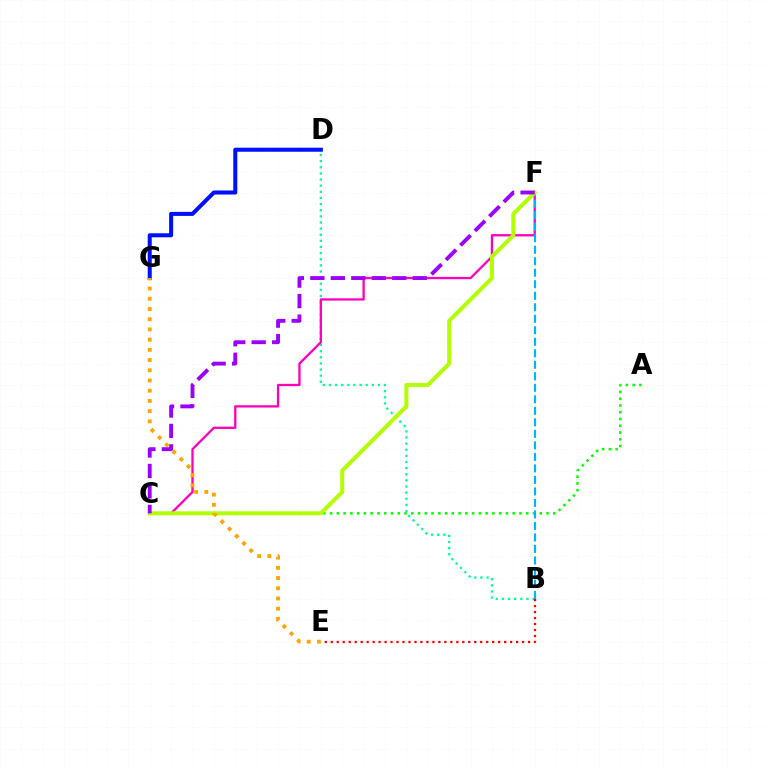{('B', 'D'): [{'color': '#00ff9d', 'line_style': 'dotted', 'thickness': 1.67}], ('C', 'F'): [{'color': '#ff00bd', 'line_style': 'solid', 'thickness': 1.66}, {'color': '#b3ff00', 'line_style': 'solid', 'thickness': 2.88}, {'color': '#9b00ff', 'line_style': 'dashed', 'thickness': 2.78}], ('A', 'C'): [{'color': '#08ff00', 'line_style': 'dotted', 'thickness': 1.84}], ('B', 'F'): [{'color': '#00b5ff', 'line_style': 'dashed', 'thickness': 1.56}], ('D', 'G'): [{'color': '#0010ff', 'line_style': 'solid', 'thickness': 2.91}], ('E', 'G'): [{'color': '#ffa500', 'line_style': 'dotted', 'thickness': 2.78}], ('B', 'E'): [{'color': '#ff0000', 'line_style': 'dotted', 'thickness': 1.62}]}